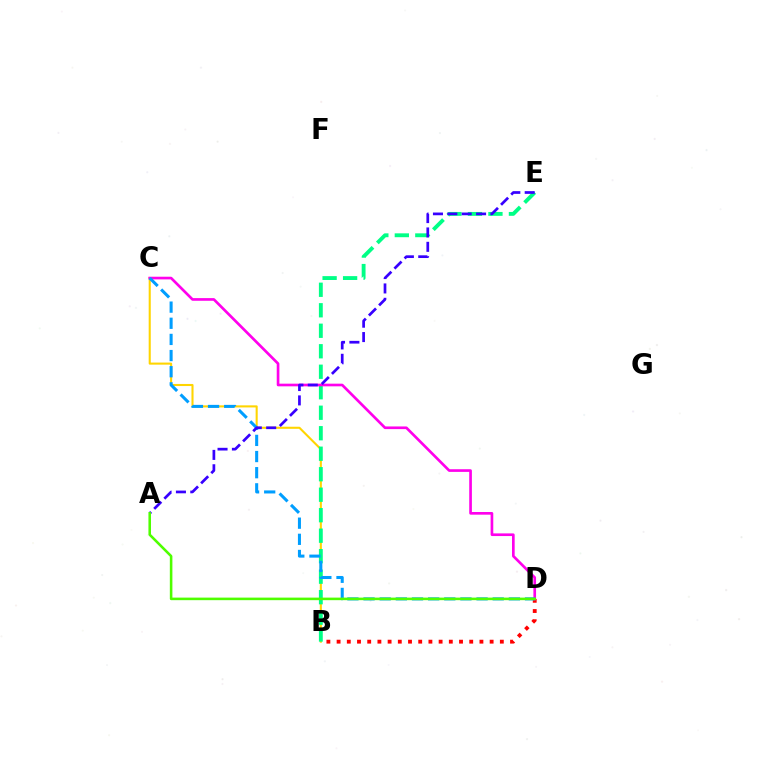{('B', 'C'): [{'color': '#ffd500', 'line_style': 'solid', 'thickness': 1.5}], ('B', 'D'): [{'color': '#ff0000', 'line_style': 'dotted', 'thickness': 2.77}], ('B', 'E'): [{'color': '#00ff86', 'line_style': 'dashed', 'thickness': 2.78}], ('C', 'D'): [{'color': '#ff00ed', 'line_style': 'solid', 'thickness': 1.92}, {'color': '#009eff', 'line_style': 'dashed', 'thickness': 2.19}], ('A', 'E'): [{'color': '#3700ff', 'line_style': 'dashed', 'thickness': 1.95}], ('A', 'D'): [{'color': '#4fff00', 'line_style': 'solid', 'thickness': 1.85}]}